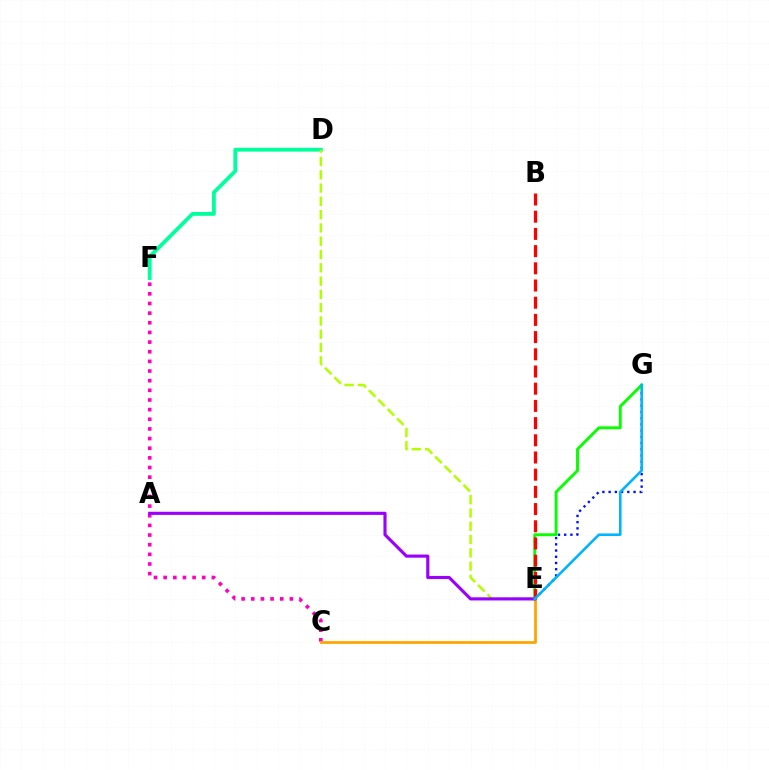{('D', 'F'): [{'color': '#00ff9d', 'line_style': 'solid', 'thickness': 2.74}], ('C', 'F'): [{'color': '#ff00bd', 'line_style': 'dotted', 'thickness': 2.62}], ('D', 'E'): [{'color': '#b3ff00', 'line_style': 'dashed', 'thickness': 1.81}], ('E', 'G'): [{'color': '#0010ff', 'line_style': 'dotted', 'thickness': 1.69}, {'color': '#08ff00', 'line_style': 'solid', 'thickness': 2.09}, {'color': '#00b5ff', 'line_style': 'solid', 'thickness': 1.88}], ('C', 'E'): [{'color': '#ffa500', 'line_style': 'solid', 'thickness': 1.99}], ('A', 'E'): [{'color': '#9b00ff', 'line_style': 'solid', 'thickness': 2.25}], ('B', 'E'): [{'color': '#ff0000', 'line_style': 'dashed', 'thickness': 2.34}]}